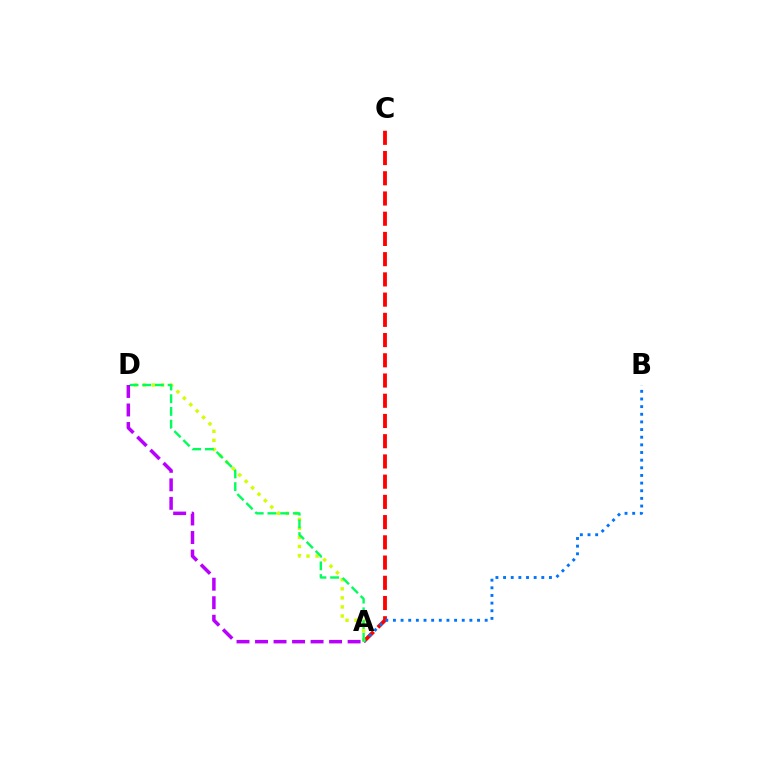{('A', 'C'): [{'color': '#ff0000', 'line_style': 'dashed', 'thickness': 2.75}], ('A', 'B'): [{'color': '#0074ff', 'line_style': 'dotted', 'thickness': 2.08}], ('A', 'D'): [{'color': '#d1ff00', 'line_style': 'dotted', 'thickness': 2.46}, {'color': '#00ff5c', 'line_style': 'dashed', 'thickness': 1.73}, {'color': '#b900ff', 'line_style': 'dashed', 'thickness': 2.52}]}